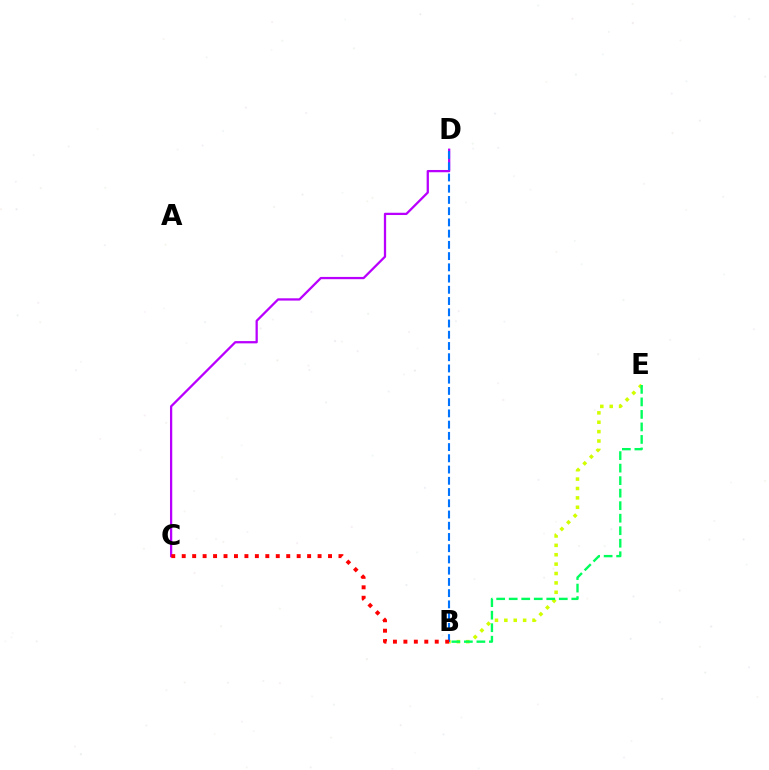{('C', 'D'): [{'color': '#b900ff', 'line_style': 'solid', 'thickness': 1.64}], ('B', 'E'): [{'color': '#d1ff00', 'line_style': 'dotted', 'thickness': 2.55}, {'color': '#00ff5c', 'line_style': 'dashed', 'thickness': 1.7}], ('B', 'D'): [{'color': '#0074ff', 'line_style': 'dashed', 'thickness': 1.53}], ('B', 'C'): [{'color': '#ff0000', 'line_style': 'dotted', 'thickness': 2.84}]}